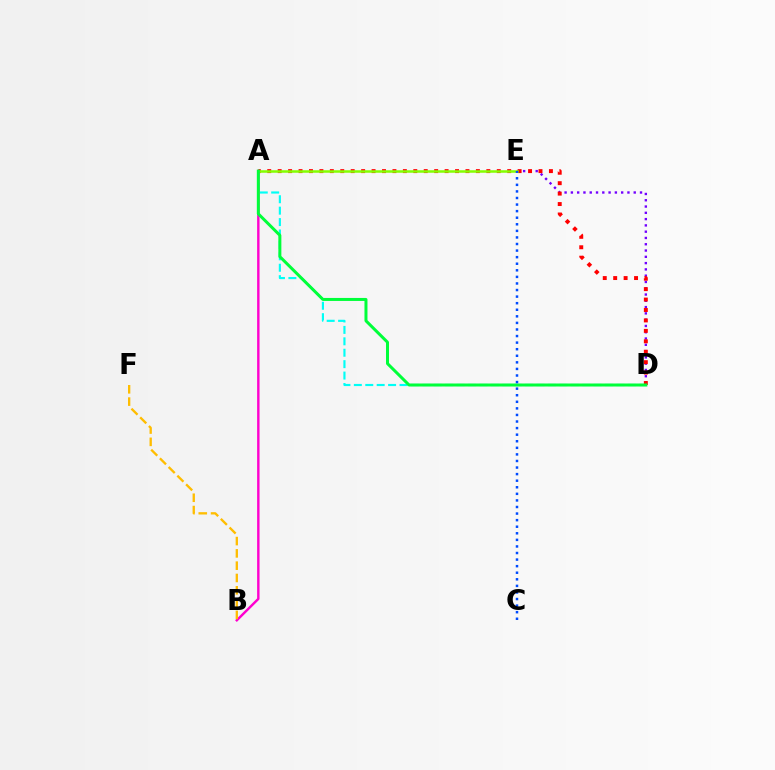{('A', 'D'): [{'color': '#00fff6', 'line_style': 'dashed', 'thickness': 1.55}, {'color': '#ff0000', 'line_style': 'dotted', 'thickness': 2.83}, {'color': '#00ff39', 'line_style': 'solid', 'thickness': 2.16}], ('A', 'B'): [{'color': '#ff00cf', 'line_style': 'solid', 'thickness': 1.74}], ('D', 'E'): [{'color': '#7200ff', 'line_style': 'dotted', 'thickness': 1.71}], ('B', 'F'): [{'color': '#ffbd00', 'line_style': 'dashed', 'thickness': 1.67}], ('A', 'E'): [{'color': '#84ff00', 'line_style': 'solid', 'thickness': 1.81}], ('C', 'E'): [{'color': '#004bff', 'line_style': 'dotted', 'thickness': 1.79}]}